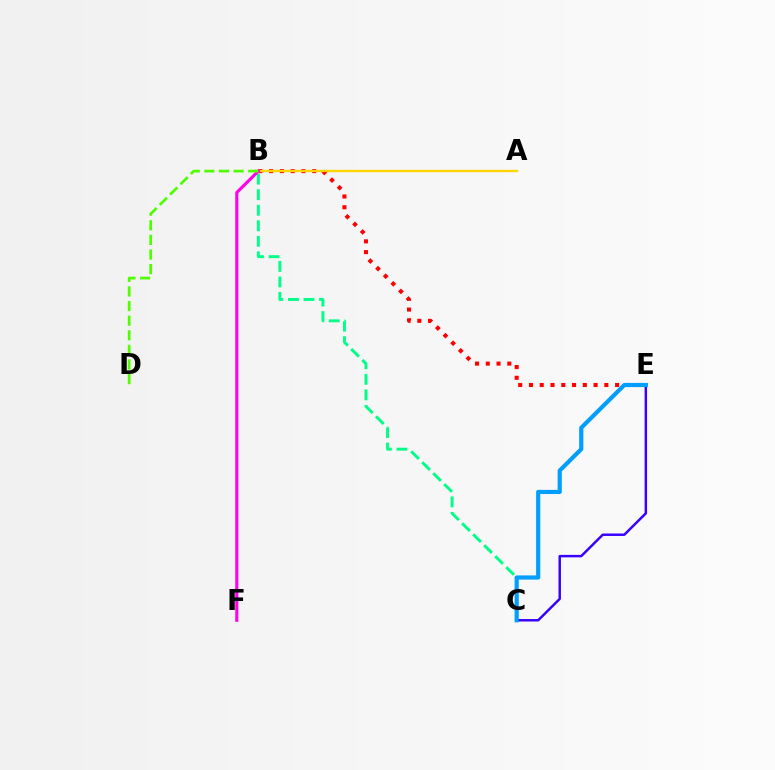{('B', 'E'): [{'color': '#ff0000', 'line_style': 'dotted', 'thickness': 2.92}], ('B', 'C'): [{'color': '#00ff86', 'line_style': 'dashed', 'thickness': 2.11}], ('A', 'B'): [{'color': '#ffd500', 'line_style': 'solid', 'thickness': 1.7}], ('C', 'E'): [{'color': '#3700ff', 'line_style': 'solid', 'thickness': 1.77}, {'color': '#009eff', 'line_style': 'solid', 'thickness': 3.0}], ('B', 'F'): [{'color': '#ff00ed', 'line_style': 'solid', 'thickness': 2.23}], ('B', 'D'): [{'color': '#4fff00', 'line_style': 'dashed', 'thickness': 1.99}]}